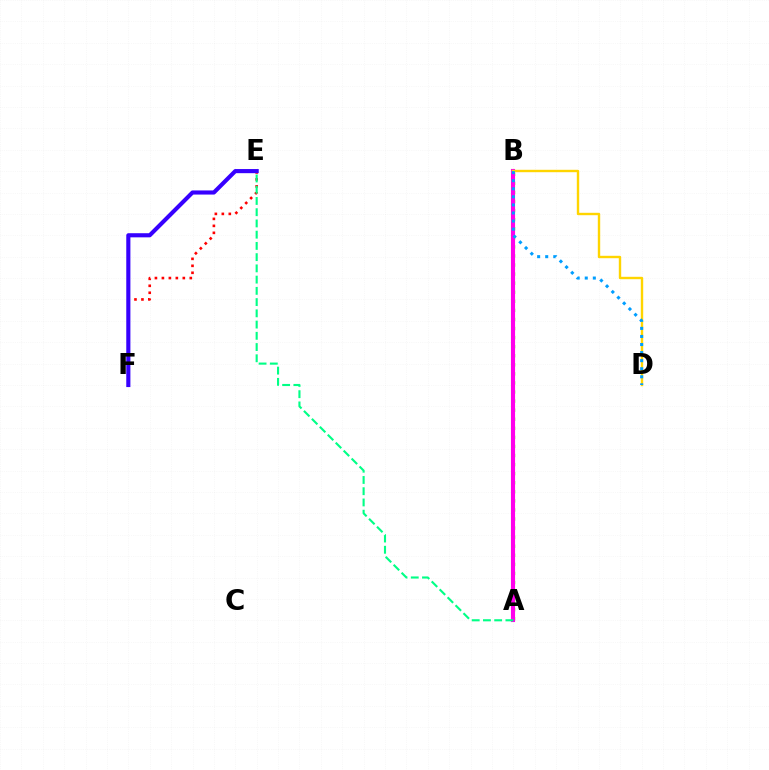{('A', 'B'): [{'color': '#4fff00', 'line_style': 'dotted', 'thickness': 2.46}, {'color': '#ff00ed', 'line_style': 'solid', 'thickness': 2.97}], ('B', 'D'): [{'color': '#ffd500', 'line_style': 'solid', 'thickness': 1.72}, {'color': '#009eff', 'line_style': 'dotted', 'thickness': 2.19}], ('E', 'F'): [{'color': '#ff0000', 'line_style': 'dotted', 'thickness': 1.89}, {'color': '#3700ff', 'line_style': 'solid', 'thickness': 2.97}], ('A', 'E'): [{'color': '#00ff86', 'line_style': 'dashed', 'thickness': 1.53}]}